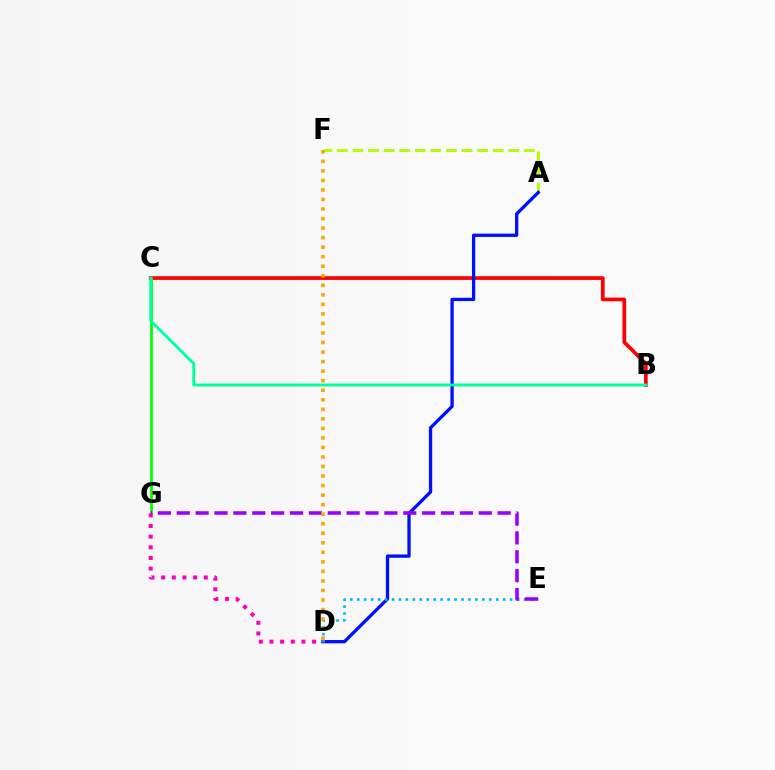{('A', 'F'): [{'color': '#b3ff00', 'line_style': 'dashed', 'thickness': 2.12}], ('B', 'C'): [{'color': '#ff0000', 'line_style': 'solid', 'thickness': 2.67}, {'color': '#00ff9d', 'line_style': 'solid', 'thickness': 2.07}], ('C', 'G'): [{'color': '#08ff00', 'line_style': 'solid', 'thickness': 2.01}], ('A', 'D'): [{'color': '#0010ff', 'line_style': 'solid', 'thickness': 2.37}], ('D', 'E'): [{'color': '#00b5ff', 'line_style': 'dotted', 'thickness': 1.89}], ('D', 'G'): [{'color': '#ff00bd', 'line_style': 'dotted', 'thickness': 2.9}], ('E', 'G'): [{'color': '#9b00ff', 'line_style': 'dashed', 'thickness': 2.56}], ('D', 'F'): [{'color': '#ffa500', 'line_style': 'dotted', 'thickness': 2.59}]}